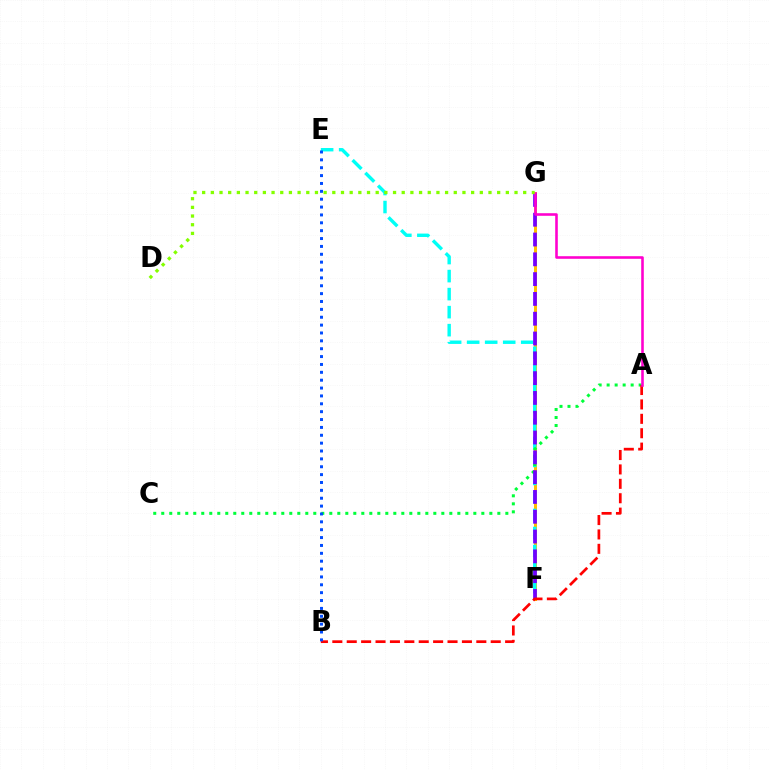{('F', 'G'): [{'color': '#ffbd00', 'line_style': 'solid', 'thickness': 2.15}, {'color': '#7200ff', 'line_style': 'dashed', 'thickness': 2.69}], ('E', 'F'): [{'color': '#00fff6', 'line_style': 'dashed', 'thickness': 2.45}], ('A', 'C'): [{'color': '#00ff39', 'line_style': 'dotted', 'thickness': 2.17}], ('A', 'B'): [{'color': '#ff0000', 'line_style': 'dashed', 'thickness': 1.96}], ('A', 'G'): [{'color': '#ff00cf', 'line_style': 'solid', 'thickness': 1.86}], ('B', 'E'): [{'color': '#004bff', 'line_style': 'dotted', 'thickness': 2.14}], ('D', 'G'): [{'color': '#84ff00', 'line_style': 'dotted', 'thickness': 2.36}]}